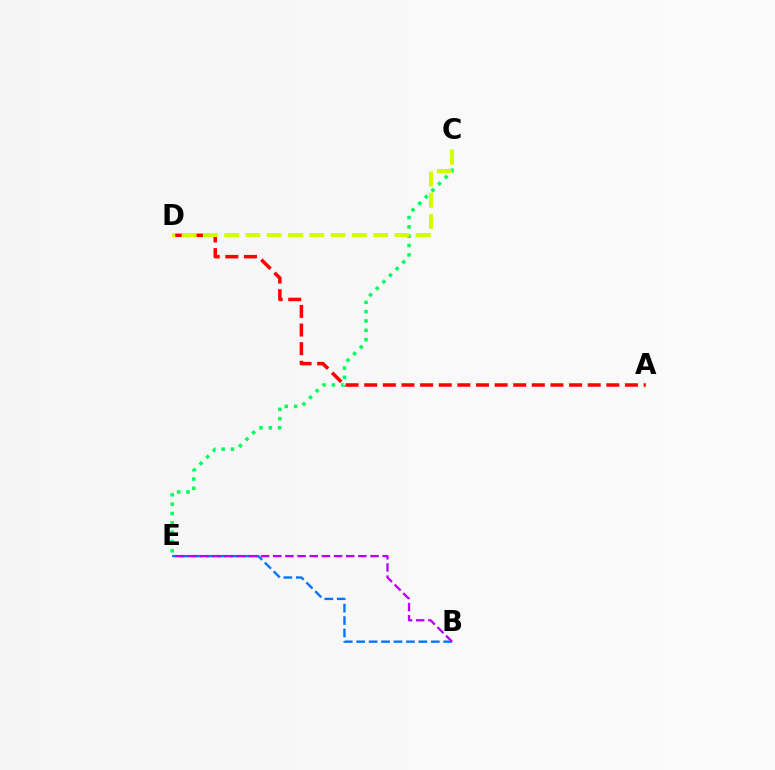{('B', 'E'): [{'color': '#0074ff', 'line_style': 'dashed', 'thickness': 1.69}, {'color': '#b900ff', 'line_style': 'dashed', 'thickness': 1.65}], ('C', 'E'): [{'color': '#00ff5c', 'line_style': 'dotted', 'thickness': 2.54}], ('A', 'D'): [{'color': '#ff0000', 'line_style': 'dashed', 'thickness': 2.53}], ('C', 'D'): [{'color': '#d1ff00', 'line_style': 'dashed', 'thickness': 2.89}]}